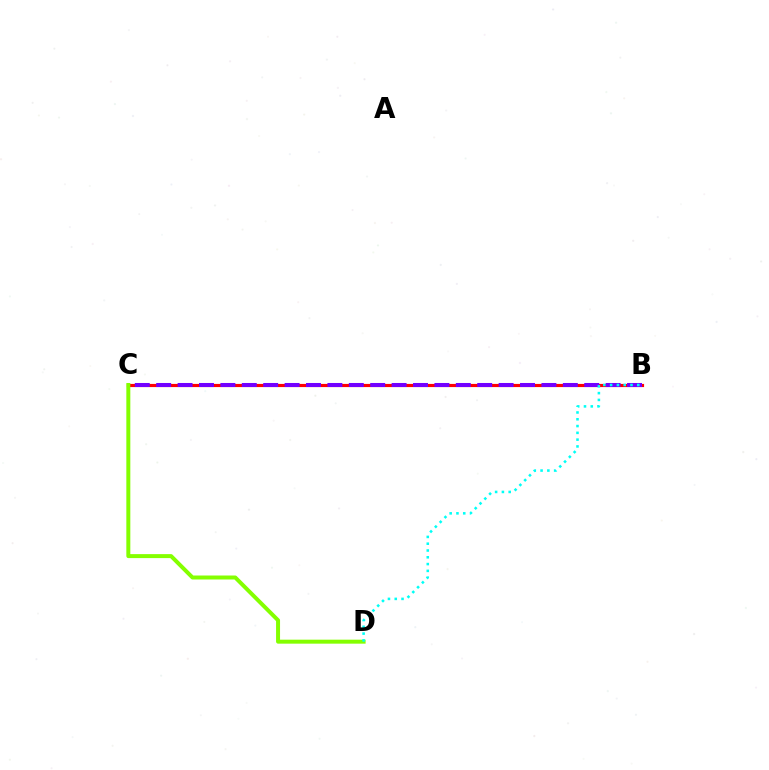{('B', 'C'): [{'color': '#ff0000', 'line_style': 'solid', 'thickness': 2.28}, {'color': '#7200ff', 'line_style': 'dashed', 'thickness': 2.91}], ('C', 'D'): [{'color': '#84ff00', 'line_style': 'solid', 'thickness': 2.87}], ('B', 'D'): [{'color': '#00fff6', 'line_style': 'dotted', 'thickness': 1.84}]}